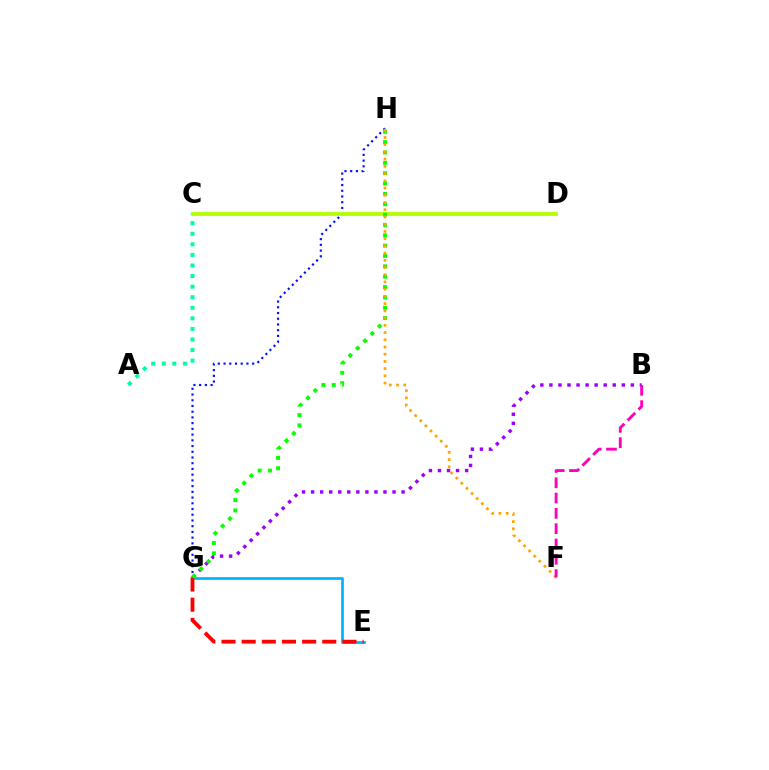{('E', 'G'): [{'color': '#00b5ff', 'line_style': 'solid', 'thickness': 1.96}, {'color': '#ff0000', 'line_style': 'dashed', 'thickness': 2.74}], ('G', 'H'): [{'color': '#0010ff', 'line_style': 'dotted', 'thickness': 1.56}, {'color': '#08ff00', 'line_style': 'dotted', 'thickness': 2.81}], ('B', 'G'): [{'color': '#9b00ff', 'line_style': 'dotted', 'thickness': 2.46}], ('A', 'C'): [{'color': '#00ff9d', 'line_style': 'dotted', 'thickness': 2.87}], ('C', 'D'): [{'color': '#b3ff00', 'line_style': 'solid', 'thickness': 2.75}], ('F', 'H'): [{'color': '#ffa500', 'line_style': 'dotted', 'thickness': 1.96}], ('B', 'F'): [{'color': '#ff00bd', 'line_style': 'dashed', 'thickness': 2.08}]}